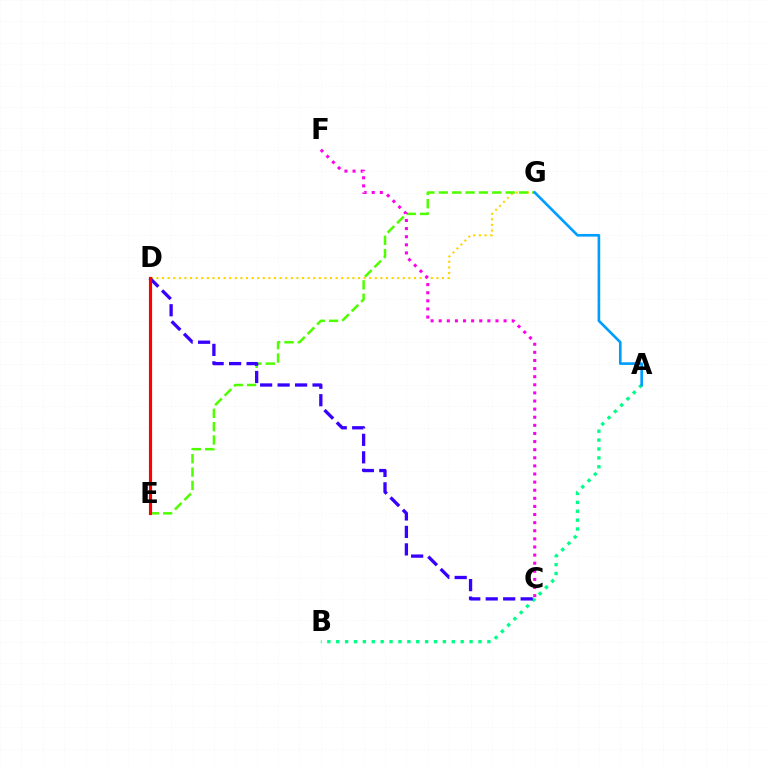{('D', 'G'): [{'color': '#ffd500', 'line_style': 'dotted', 'thickness': 1.52}], ('E', 'G'): [{'color': '#4fff00', 'line_style': 'dashed', 'thickness': 1.82}], ('A', 'B'): [{'color': '#00ff86', 'line_style': 'dotted', 'thickness': 2.42}], ('C', 'F'): [{'color': '#ff00ed', 'line_style': 'dotted', 'thickness': 2.2}], ('A', 'G'): [{'color': '#009eff', 'line_style': 'solid', 'thickness': 1.91}], ('C', 'D'): [{'color': '#3700ff', 'line_style': 'dashed', 'thickness': 2.37}], ('D', 'E'): [{'color': '#ff0000', 'line_style': 'solid', 'thickness': 2.27}]}